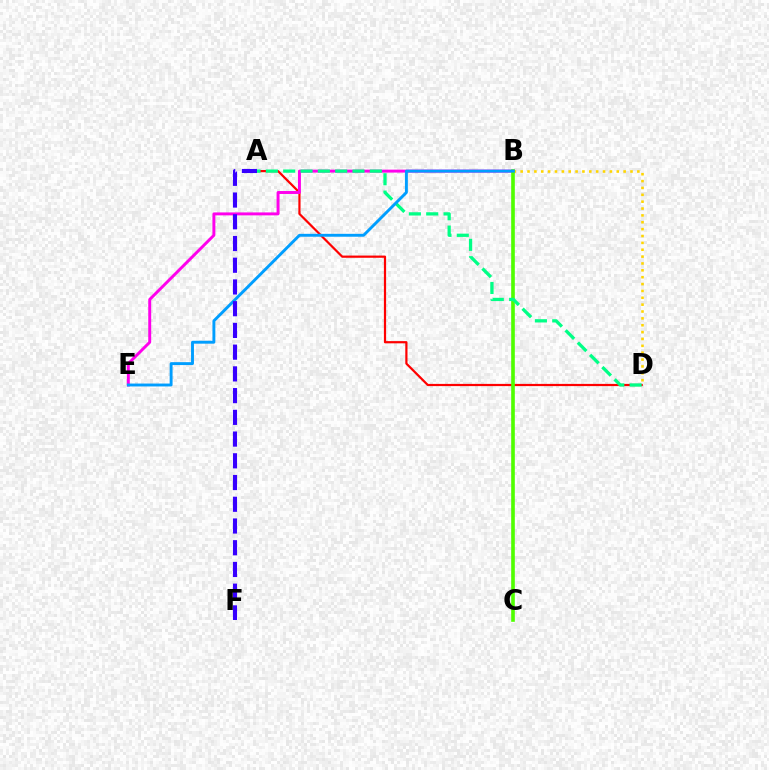{('A', 'D'): [{'color': '#ff0000', 'line_style': 'solid', 'thickness': 1.59}, {'color': '#00ff86', 'line_style': 'dashed', 'thickness': 2.35}], ('B', 'D'): [{'color': '#ffd500', 'line_style': 'dotted', 'thickness': 1.87}], ('B', 'E'): [{'color': '#ff00ed', 'line_style': 'solid', 'thickness': 2.12}, {'color': '#009eff', 'line_style': 'solid', 'thickness': 2.09}], ('B', 'C'): [{'color': '#4fff00', 'line_style': 'solid', 'thickness': 2.62}], ('A', 'F'): [{'color': '#3700ff', 'line_style': 'dashed', 'thickness': 2.95}]}